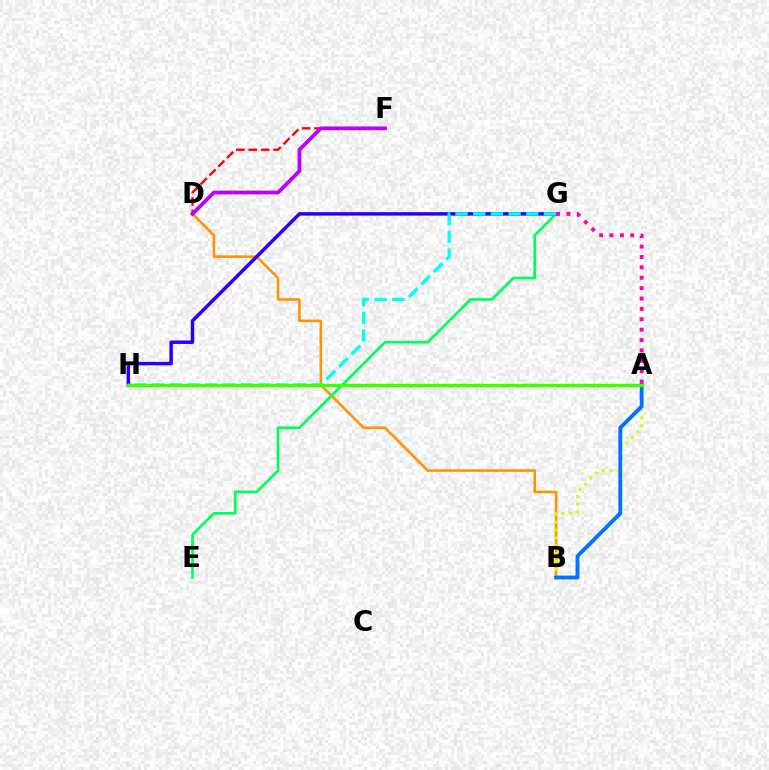{('B', 'D'): [{'color': '#ff9400', 'line_style': 'solid', 'thickness': 1.87}], ('A', 'B'): [{'color': '#d1ff00', 'line_style': 'dotted', 'thickness': 2.13}, {'color': '#0074ff', 'line_style': 'solid', 'thickness': 2.79}], ('E', 'G'): [{'color': '#00ff5c', 'line_style': 'solid', 'thickness': 1.93}], ('G', 'H'): [{'color': '#2500ff', 'line_style': 'solid', 'thickness': 2.49}, {'color': '#00fff6', 'line_style': 'dashed', 'thickness': 2.4}], ('D', 'F'): [{'color': '#ff0000', 'line_style': 'dashed', 'thickness': 1.69}, {'color': '#b900ff', 'line_style': 'solid', 'thickness': 2.7}], ('A', 'G'): [{'color': '#ff00ac', 'line_style': 'dotted', 'thickness': 2.82}], ('A', 'H'): [{'color': '#3dff00', 'line_style': 'solid', 'thickness': 2.44}]}